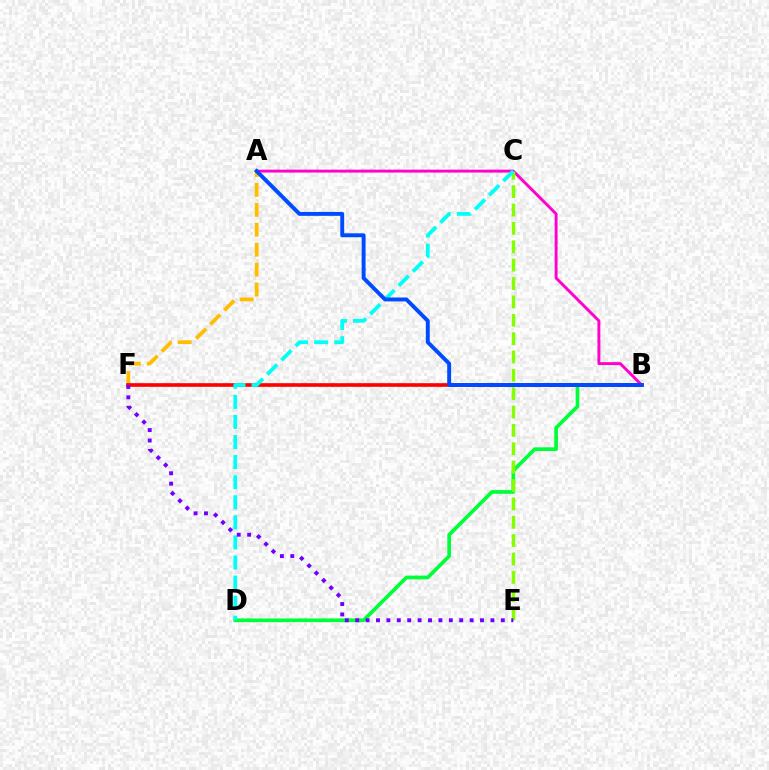{('B', 'D'): [{'color': '#00ff39', 'line_style': 'solid', 'thickness': 2.66}], ('A', 'F'): [{'color': '#ffbd00', 'line_style': 'dashed', 'thickness': 2.71}], ('B', 'F'): [{'color': '#ff0000', 'line_style': 'solid', 'thickness': 2.63}], ('A', 'B'): [{'color': '#ff00cf', 'line_style': 'solid', 'thickness': 2.1}, {'color': '#004bff', 'line_style': 'solid', 'thickness': 2.82}], ('C', 'E'): [{'color': '#84ff00', 'line_style': 'dashed', 'thickness': 2.5}], ('C', 'D'): [{'color': '#00fff6', 'line_style': 'dashed', 'thickness': 2.73}], ('E', 'F'): [{'color': '#7200ff', 'line_style': 'dotted', 'thickness': 2.83}]}